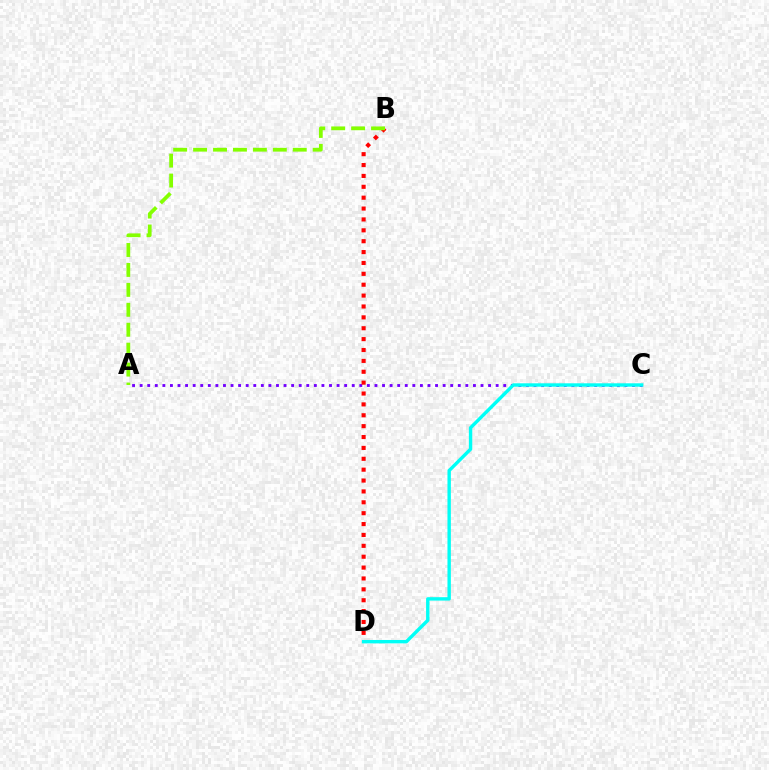{('A', 'C'): [{'color': '#7200ff', 'line_style': 'dotted', 'thickness': 2.06}], ('B', 'D'): [{'color': '#ff0000', 'line_style': 'dotted', 'thickness': 2.96}], ('C', 'D'): [{'color': '#00fff6', 'line_style': 'solid', 'thickness': 2.44}], ('A', 'B'): [{'color': '#84ff00', 'line_style': 'dashed', 'thickness': 2.71}]}